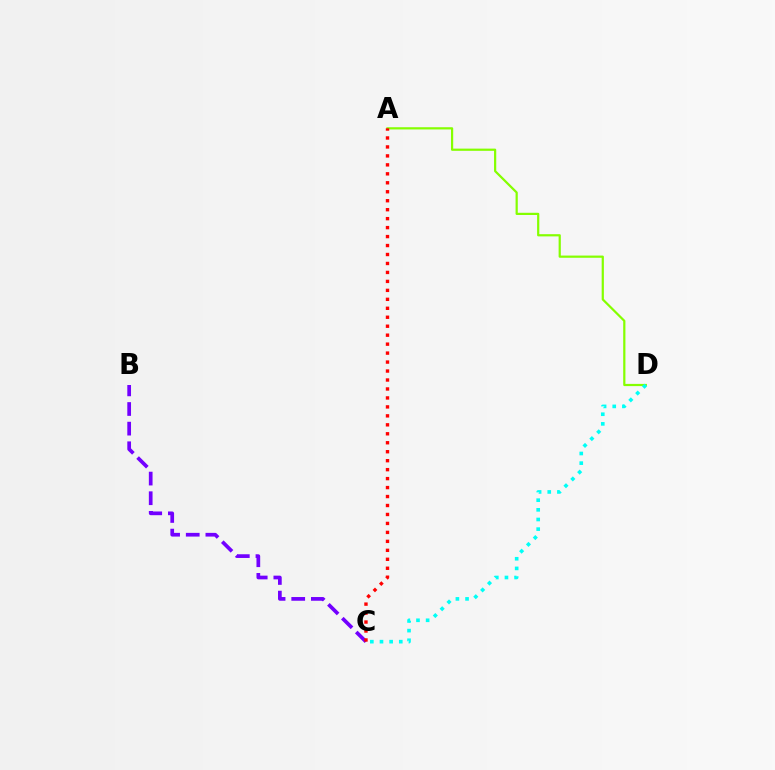{('A', 'D'): [{'color': '#84ff00', 'line_style': 'solid', 'thickness': 1.59}], ('B', 'C'): [{'color': '#7200ff', 'line_style': 'dashed', 'thickness': 2.67}], ('A', 'C'): [{'color': '#ff0000', 'line_style': 'dotted', 'thickness': 2.44}], ('C', 'D'): [{'color': '#00fff6', 'line_style': 'dotted', 'thickness': 2.62}]}